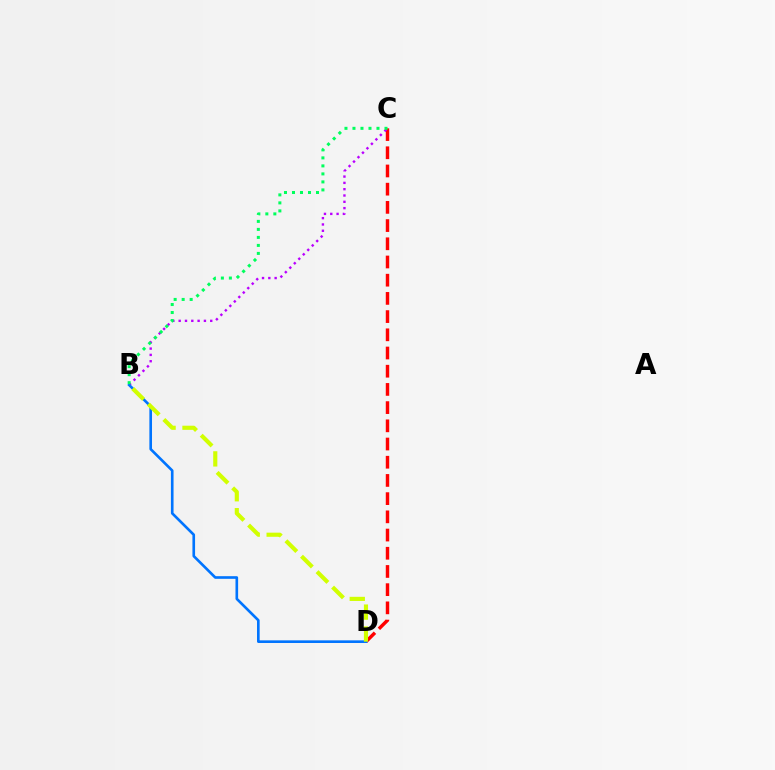{('C', 'D'): [{'color': '#ff0000', 'line_style': 'dashed', 'thickness': 2.47}], ('B', 'C'): [{'color': '#b900ff', 'line_style': 'dotted', 'thickness': 1.71}, {'color': '#00ff5c', 'line_style': 'dotted', 'thickness': 2.18}], ('B', 'D'): [{'color': '#0074ff', 'line_style': 'solid', 'thickness': 1.9}, {'color': '#d1ff00', 'line_style': 'dashed', 'thickness': 2.98}]}